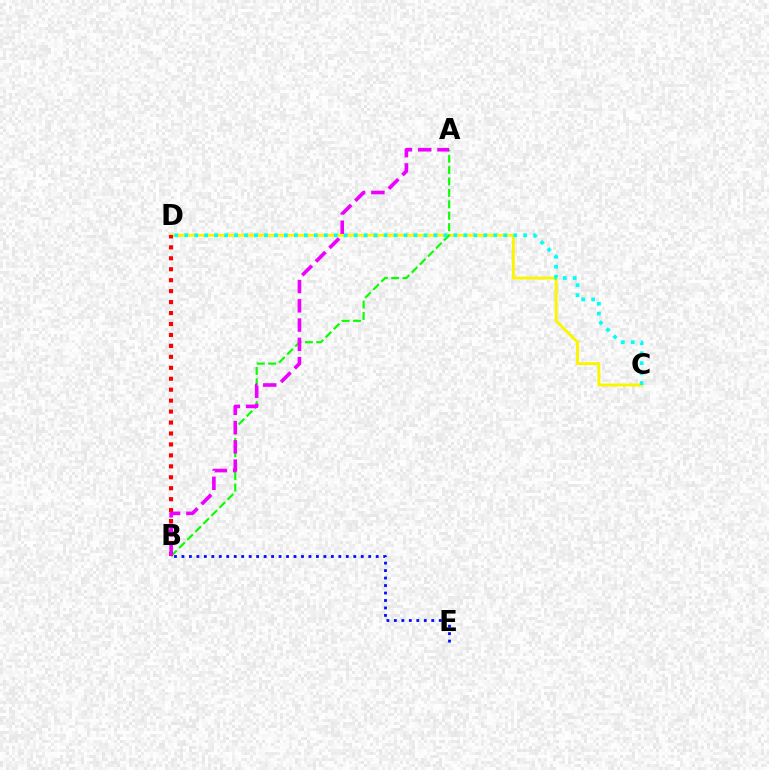{('C', 'D'): [{'color': '#fcf500', 'line_style': 'solid', 'thickness': 2.09}, {'color': '#00fff6', 'line_style': 'dotted', 'thickness': 2.71}], ('A', 'B'): [{'color': '#08ff00', 'line_style': 'dashed', 'thickness': 1.55}, {'color': '#ee00ff', 'line_style': 'dashed', 'thickness': 2.62}], ('B', 'D'): [{'color': '#ff0000', 'line_style': 'dotted', 'thickness': 2.98}], ('B', 'E'): [{'color': '#0010ff', 'line_style': 'dotted', 'thickness': 2.03}]}